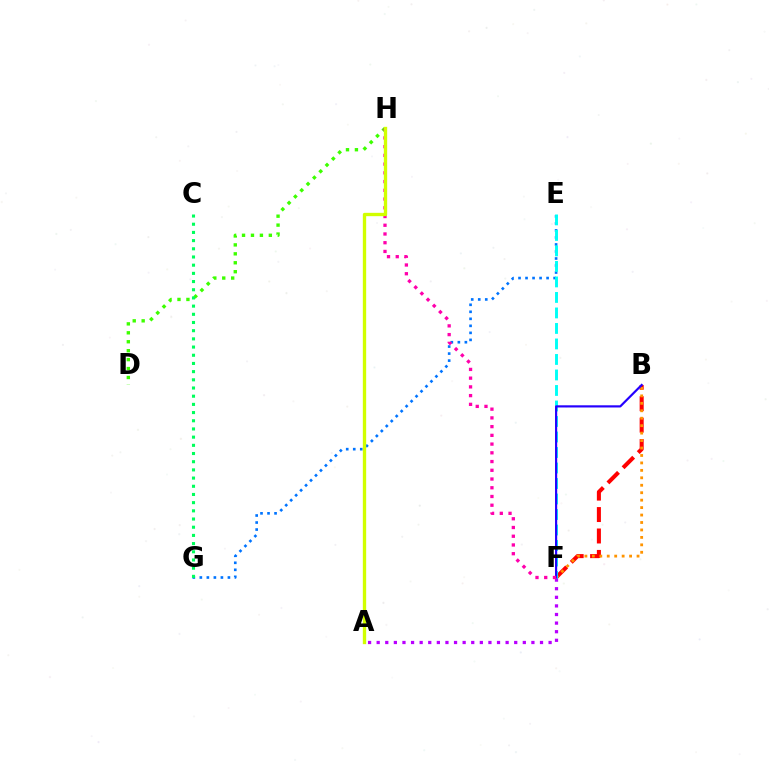{('B', 'F'): [{'color': '#ff0000', 'line_style': 'dashed', 'thickness': 2.91}, {'color': '#ff9400', 'line_style': 'dotted', 'thickness': 2.02}, {'color': '#2500ff', 'line_style': 'solid', 'thickness': 1.57}], ('A', 'F'): [{'color': '#b900ff', 'line_style': 'dotted', 'thickness': 2.34}], ('E', 'G'): [{'color': '#0074ff', 'line_style': 'dotted', 'thickness': 1.91}], ('D', 'H'): [{'color': '#3dff00', 'line_style': 'dotted', 'thickness': 2.43}], ('C', 'G'): [{'color': '#00ff5c', 'line_style': 'dotted', 'thickness': 2.22}], ('E', 'F'): [{'color': '#00fff6', 'line_style': 'dashed', 'thickness': 2.11}], ('F', 'H'): [{'color': '#ff00ac', 'line_style': 'dotted', 'thickness': 2.37}], ('A', 'H'): [{'color': '#d1ff00', 'line_style': 'solid', 'thickness': 2.4}]}